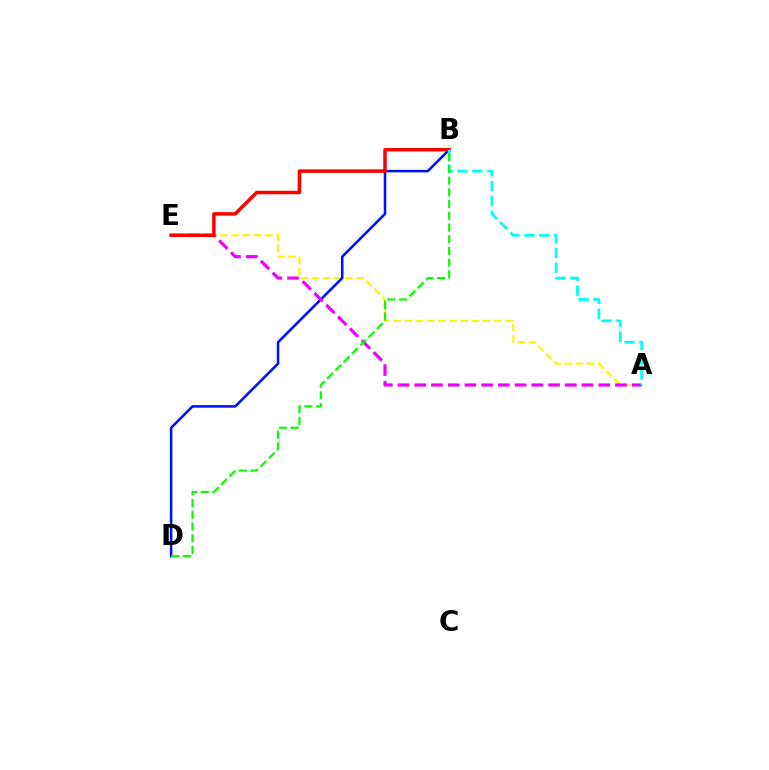{('A', 'E'): [{'color': '#fcf500', 'line_style': 'dashed', 'thickness': 1.52}, {'color': '#ee00ff', 'line_style': 'dashed', 'thickness': 2.27}], ('B', 'D'): [{'color': '#0010ff', 'line_style': 'solid', 'thickness': 1.83}, {'color': '#08ff00', 'line_style': 'dashed', 'thickness': 1.59}], ('B', 'E'): [{'color': '#ff0000', 'line_style': 'solid', 'thickness': 2.53}], ('A', 'B'): [{'color': '#00fff6', 'line_style': 'dashed', 'thickness': 2.01}]}